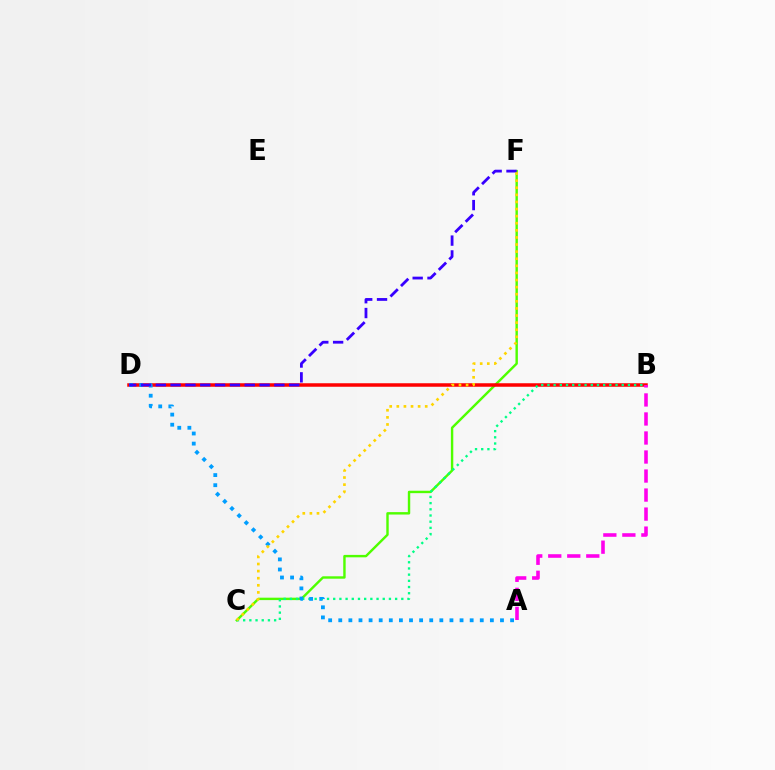{('C', 'F'): [{'color': '#4fff00', 'line_style': 'solid', 'thickness': 1.74}, {'color': '#ffd500', 'line_style': 'dotted', 'thickness': 1.93}], ('B', 'D'): [{'color': '#ff0000', 'line_style': 'solid', 'thickness': 2.53}], ('A', 'B'): [{'color': '#ff00ed', 'line_style': 'dashed', 'thickness': 2.58}], ('B', 'C'): [{'color': '#00ff86', 'line_style': 'dotted', 'thickness': 1.68}], ('A', 'D'): [{'color': '#009eff', 'line_style': 'dotted', 'thickness': 2.75}], ('D', 'F'): [{'color': '#3700ff', 'line_style': 'dashed', 'thickness': 2.01}]}